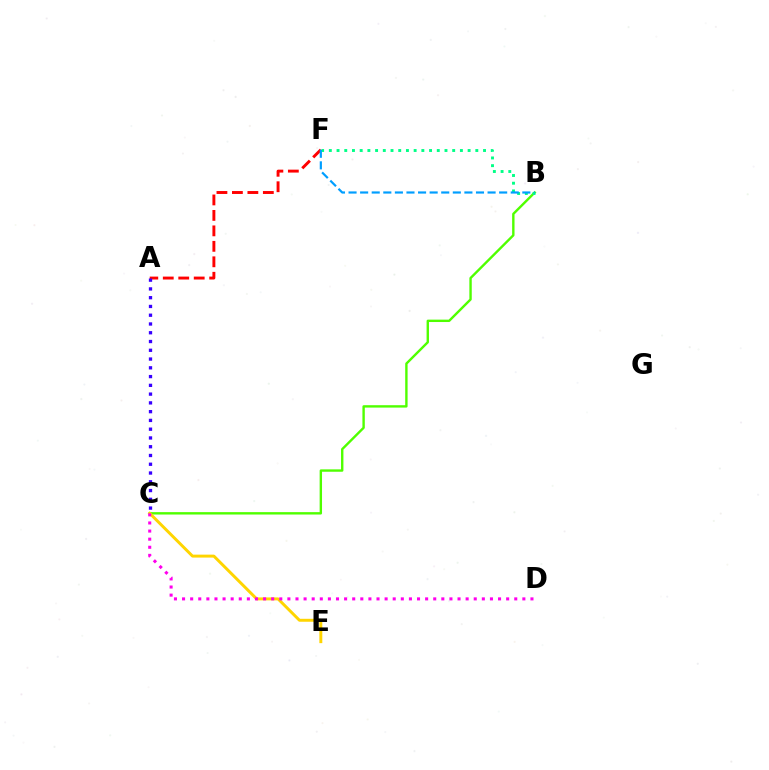{('B', 'C'): [{'color': '#4fff00', 'line_style': 'solid', 'thickness': 1.72}], ('A', 'F'): [{'color': '#ff0000', 'line_style': 'dashed', 'thickness': 2.1}], ('C', 'E'): [{'color': '#ffd500', 'line_style': 'solid', 'thickness': 2.12}], ('B', 'F'): [{'color': '#00ff86', 'line_style': 'dotted', 'thickness': 2.09}, {'color': '#009eff', 'line_style': 'dashed', 'thickness': 1.57}], ('C', 'D'): [{'color': '#ff00ed', 'line_style': 'dotted', 'thickness': 2.2}], ('A', 'C'): [{'color': '#3700ff', 'line_style': 'dotted', 'thickness': 2.38}]}